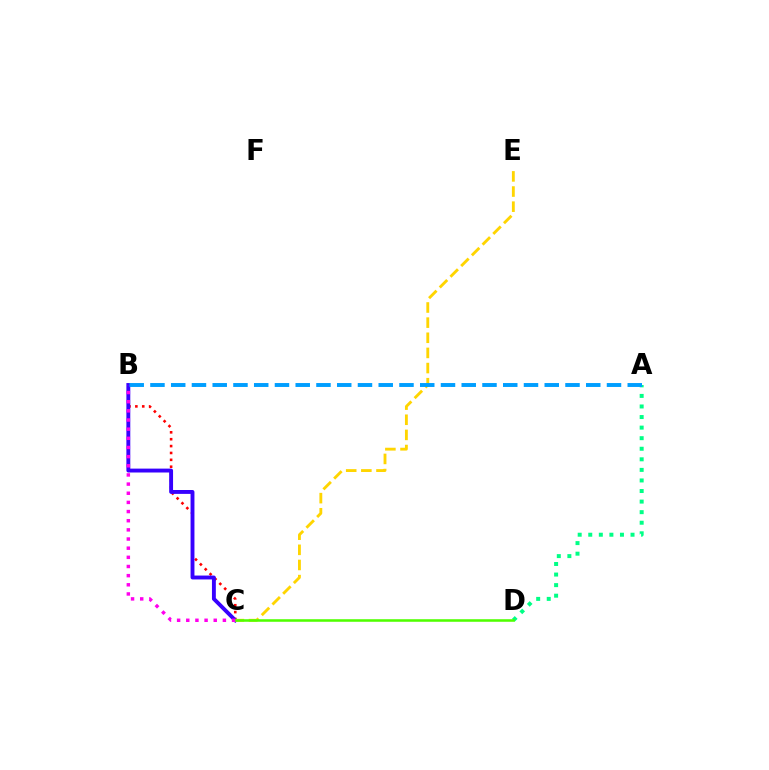{('A', 'D'): [{'color': '#00ff86', 'line_style': 'dotted', 'thickness': 2.87}], ('B', 'C'): [{'color': '#ff0000', 'line_style': 'dotted', 'thickness': 1.87}, {'color': '#3700ff', 'line_style': 'solid', 'thickness': 2.8}, {'color': '#ff00ed', 'line_style': 'dotted', 'thickness': 2.49}], ('C', 'E'): [{'color': '#ffd500', 'line_style': 'dashed', 'thickness': 2.06}], ('C', 'D'): [{'color': '#4fff00', 'line_style': 'solid', 'thickness': 1.84}], ('A', 'B'): [{'color': '#009eff', 'line_style': 'dashed', 'thickness': 2.82}]}